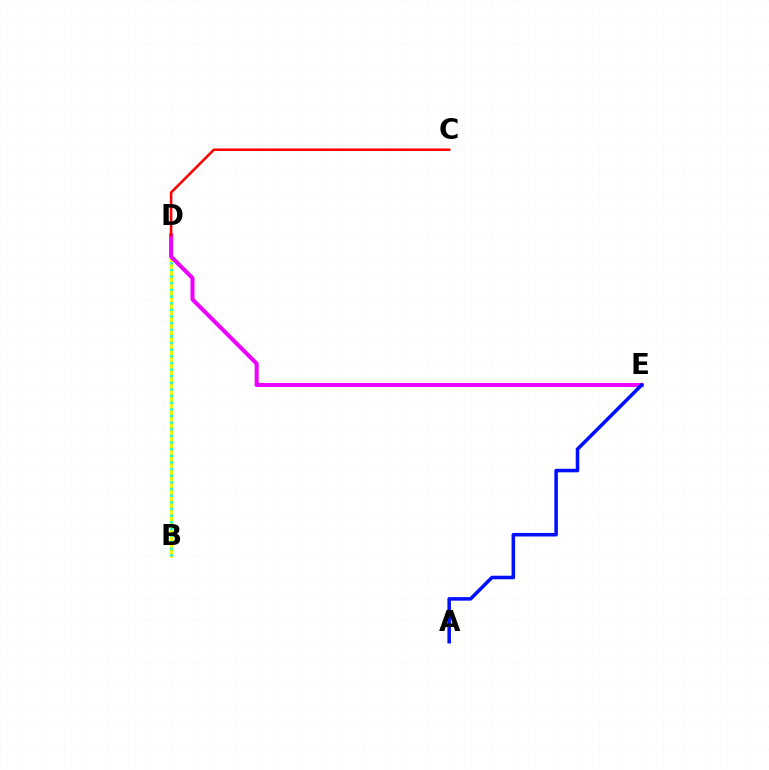{('B', 'D'): [{'color': '#08ff00', 'line_style': 'dashed', 'thickness': 2.07}, {'color': '#fcf500', 'line_style': 'solid', 'thickness': 2.0}, {'color': '#00fff6', 'line_style': 'dotted', 'thickness': 1.8}], ('D', 'E'): [{'color': '#ee00ff', 'line_style': 'solid', 'thickness': 2.91}], ('C', 'D'): [{'color': '#ff0000', 'line_style': 'solid', 'thickness': 1.84}], ('A', 'E'): [{'color': '#0010ff', 'line_style': 'solid', 'thickness': 2.55}]}